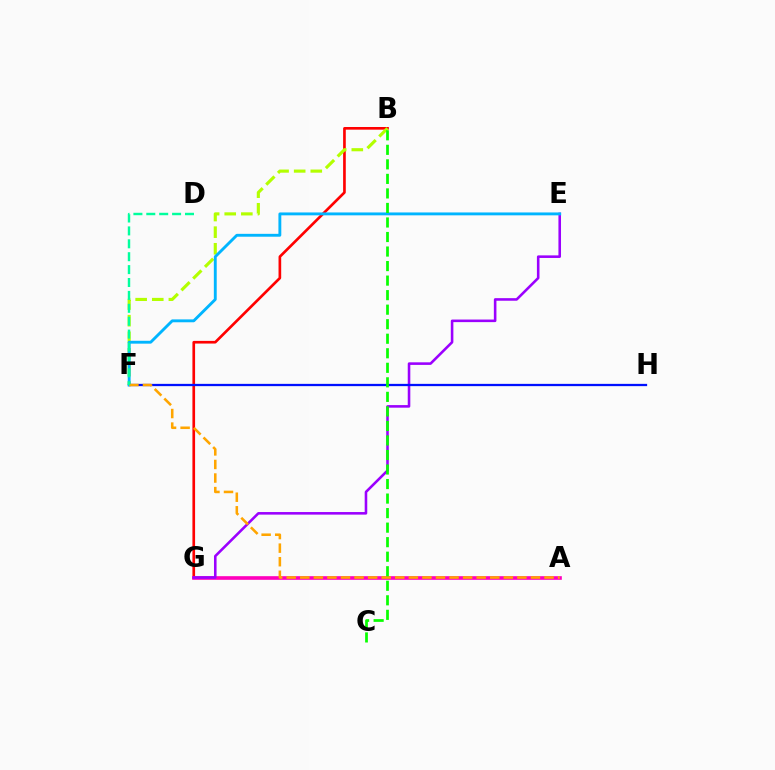{('B', 'G'): [{'color': '#ff0000', 'line_style': 'solid', 'thickness': 1.92}], ('A', 'G'): [{'color': '#ff00bd', 'line_style': 'solid', 'thickness': 2.62}], ('E', 'G'): [{'color': '#9b00ff', 'line_style': 'solid', 'thickness': 1.86}], ('B', 'F'): [{'color': '#b3ff00', 'line_style': 'dashed', 'thickness': 2.26}], ('F', 'H'): [{'color': '#0010ff', 'line_style': 'solid', 'thickness': 1.64}], ('E', 'F'): [{'color': '#00b5ff', 'line_style': 'solid', 'thickness': 2.07}], ('A', 'F'): [{'color': '#ffa500', 'line_style': 'dashed', 'thickness': 1.84}], ('B', 'C'): [{'color': '#08ff00', 'line_style': 'dashed', 'thickness': 1.97}], ('D', 'F'): [{'color': '#00ff9d', 'line_style': 'dashed', 'thickness': 1.75}]}